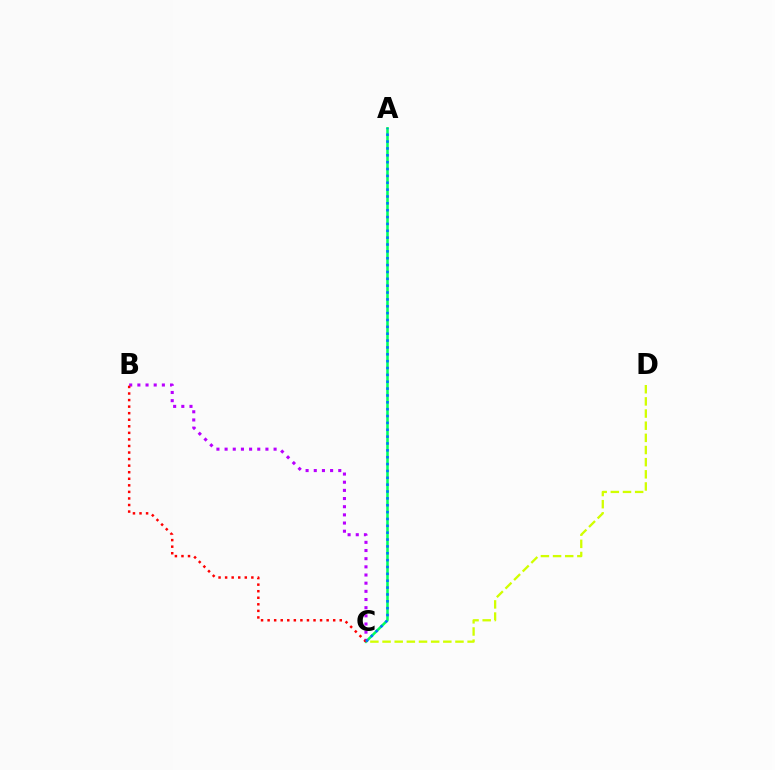{('A', 'C'): [{'color': '#00ff5c', 'line_style': 'solid', 'thickness': 1.85}, {'color': '#0074ff', 'line_style': 'dotted', 'thickness': 1.86}], ('B', 'C'): [{'color': '#b900ff', 'line_style': 'dotted', 'thickness': 2.22}, {'color': '#ff0000', 'line_style': 'dotted', 'thickness': 1.78}], ('C', 'D'): [{'color': '#d1ff00', 'line_style': 'dashed', 'thickness': 1.65}]}